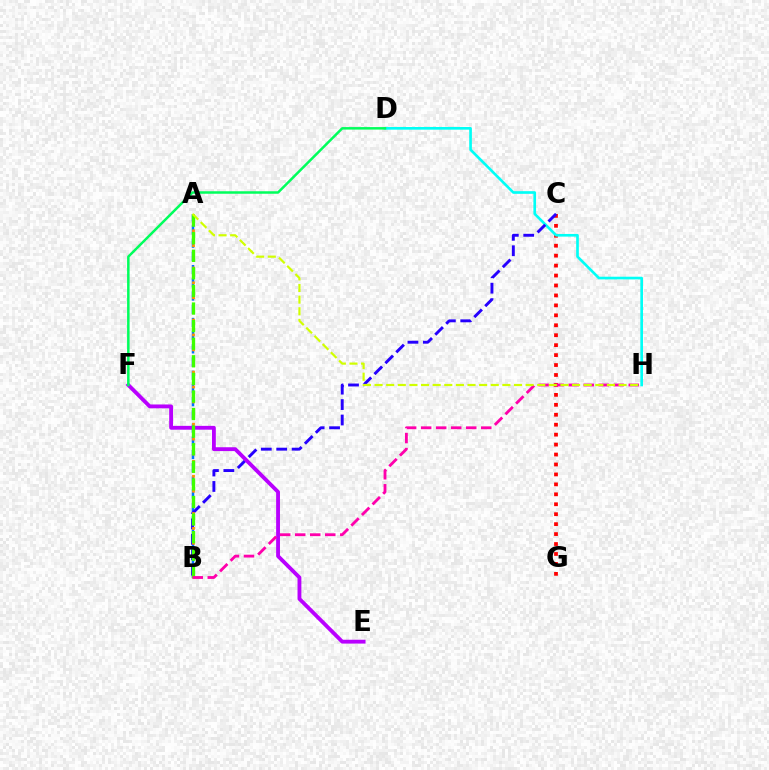{('C', 'G'): [{'color': '#ff0000', 'line_style': 'dotted', 'thickness': 2.7}], ('D', 'H'): [{'color': '#00fff6', 'line_style': 'solid', 'thickness': 1.91}], ('A', 'B'): [{'color': '#0074ff', 'line_style': 'dashed', 'thickness': 1.79}, {'color': '#ff9400', 'line_style': 'dotted', 'thickness': 2.02}, {'color': '#3dff00', 'line_style': 'dashed', 'thickness': 2.39}], ('B', 'C'): [{'color': '#2500ff', 'line_style': 'dashed', 'thickness': 2.1}], ('E', 'F'): [{'color': '#b900ff', 'line_style': 'solid', 'thickness': 2.76}], ('B', 'H'): [{'color': '#ff00ac', 'line_style': 'dashed', 'thickness': 2.04}], ('D', 'F'): [{'color': '#00ff5c', 'line_style': 'solid', 'thickness': 1.8}], ('A', 'H'): [{'color': '#d1ff00', 'line_style': 'dashed', 'thickness': 1.58}]}